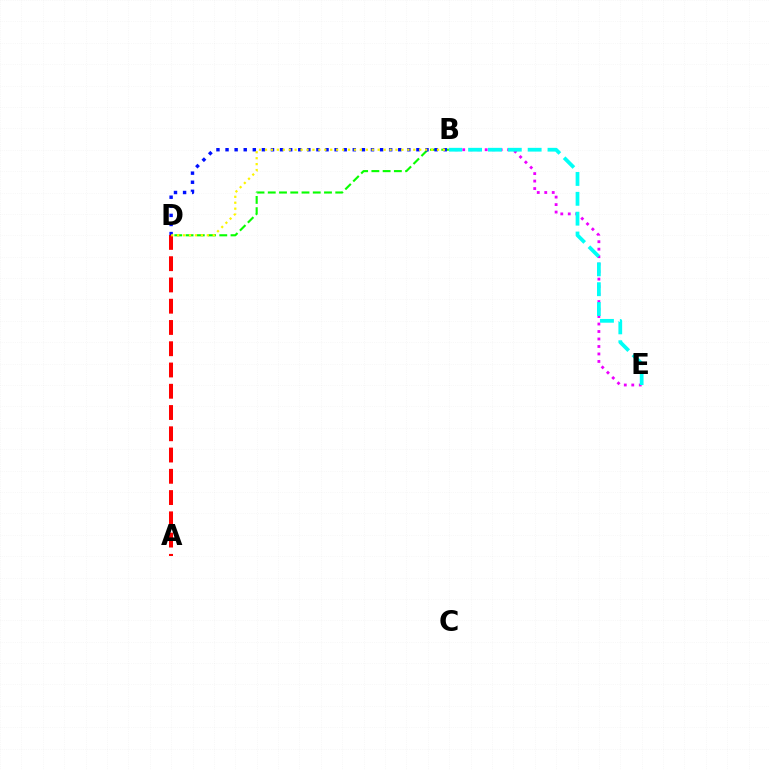{('A', 'D'): [{'color': '#ff0000', 'line_style': 'dashed', 'thickness': 2.89}], ('B', 'E'): [{'color': '#ee00ff', 'line_style': 'dotted', 'thickness': 2.03}, {'color': '#00fff6', 'line_style': 'dashed', 'thickness': 2.7}], ('B', 'D'): [{'color': '#08ff00', 'line_style': 'dashed', 'thickness': 1.53}, {'color': '#0010ff', 'line_style': 'dotted', 'thickness': 2.47}, {'color': '#fcf500', 'line_style': 'dotted', 'thickness': 1.61}]}